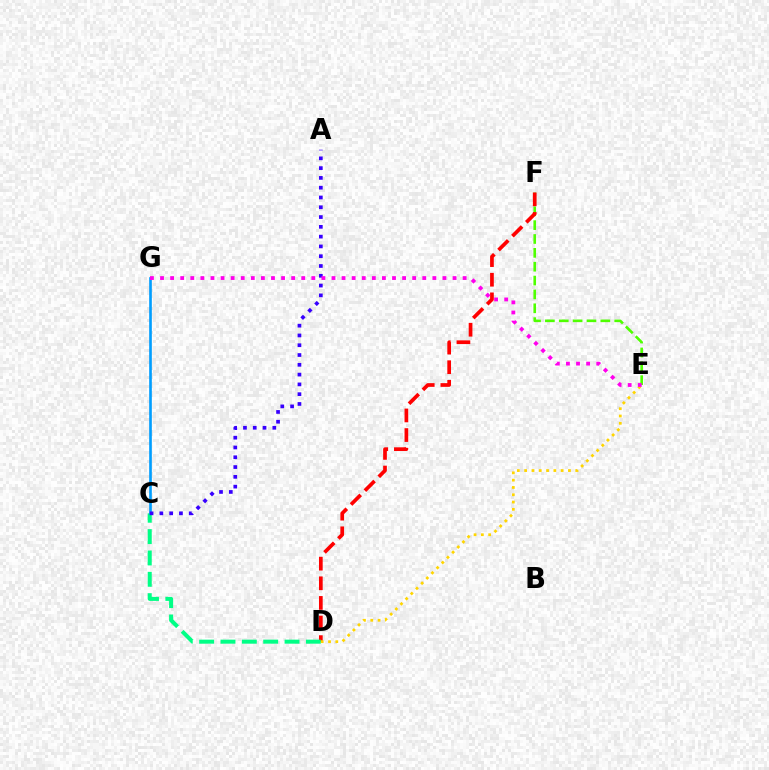{('E', 'F'): [{'color': '#4fff00', 'line_style': 'dashed', 'thickness': 1.88}], ('D', 'F'): [{'color': '#ff0000', 'line_style': 'dashed', 'thickness': 2.67}], ('C', 'D'): [{'color': '#00ff86', 'line_style': 'dashed', 'thickness': 2.9}], ('C', 'G'): [{'color': '#009eff', 'line_style': 'solid', 'thickness': 1.91}], ('D', 'E'): [{'color': '#ffd500', 'line_style': 'dotted', 'thickness': 1.98}], ('A', 'C'): [{'color': '#3700ff', 'line_style': 'dotted', 'thickness': 2.66}], ('E', 'G'): [{'color': '#ff00ed', 'line_style': 'dotted', 'thickness': 2.74}]}